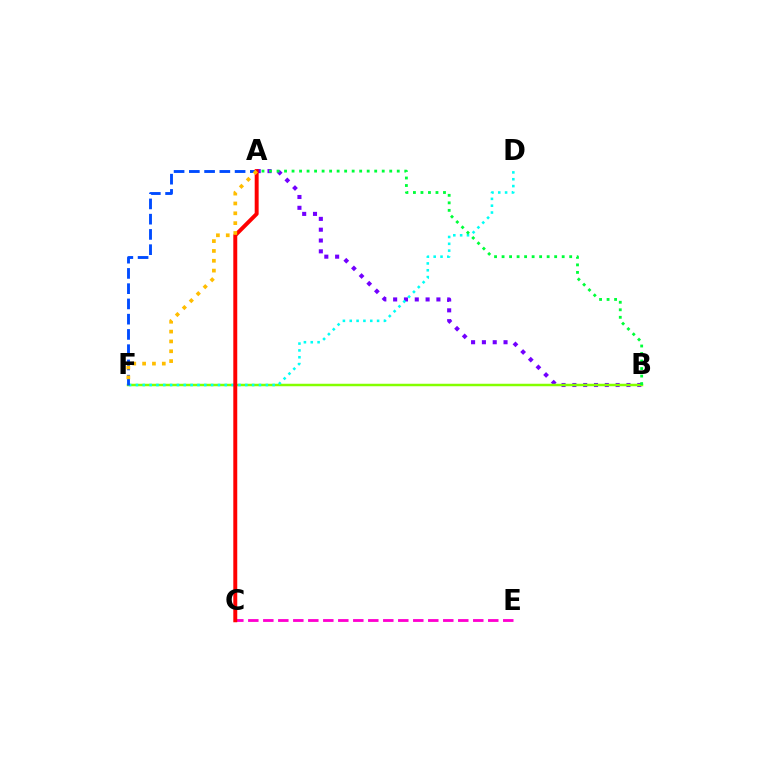{('C', 'E'): [{'color': '#ff00cf', 'line_style': 'dashed', 'thickness': 2.04}], ('A', 'B'): [{'color': '#7200ff', 'line_style': 'dotted', 'thickness': 2.94}, {'color': '#00ff39', 'line_style': 'dotted', 'thickness': 2.04}], ('B', 'F'): [{'color': '#84ff00', 'line_style': 'solid', 'thickness': 1.79}], ('D', 'F'): [{'color': '#00fff6', 'line_style': 'dotted', 'thickness': 1.86}], ('A', 'F'): [{'color': '#004bff', 'line_style': 'dashed', 'thickness': 2.07}, {'color': '#ffbd00', 'line_style': 'dotted', 'thickness': 2.67}], ('A', 'C'): [{'color': '#ff0000', 'line_style': 'solid', 'thickness': 2.84}]}